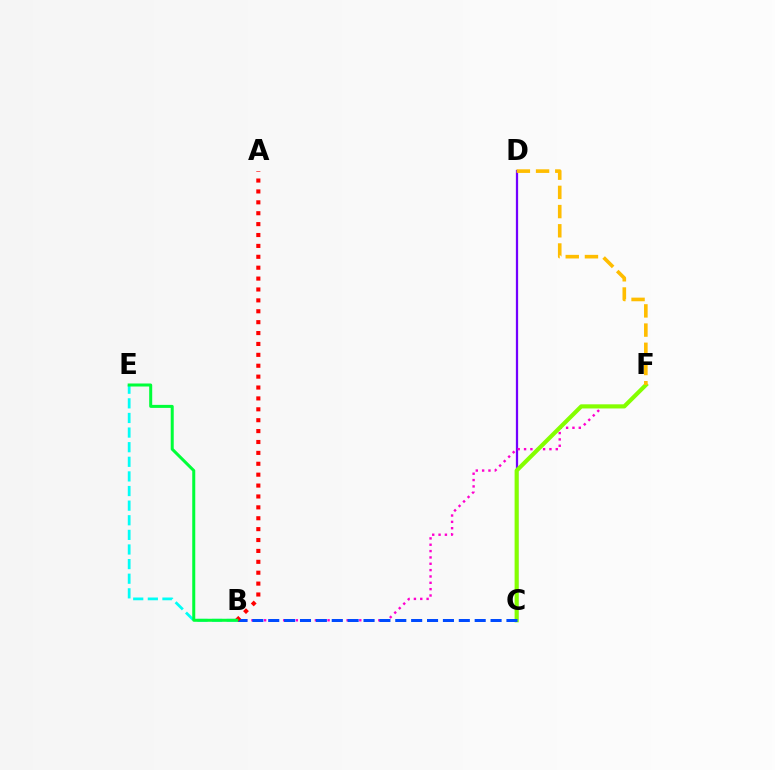{('C', 'D'): [{'color': '#7200ff', 'line_style': 'solid', 'thickness': 1.62}], ('B', 'F'): [{'color': '#ff00cf', 'line_style': 'dotted', 'thickness': 1.72}], ('C', 'F'): [{'color': '#84ff00', 'line_style': 'solid', 'thickness': 2.98}], ('B', 'C'): [{'color': '#004bff', 'line_style': 'dashed', 'thickness': 2.16}], ('B', 'E'): [{'color': '#00fff6', 'line_style': 'dashed', 'thickness': 1.99}, {'color': '#00ff39', 'line_style': 'solid', 'thickness': 2.17}], ('A', 'B'): [{'color': '#ff0000', 'line_style': 'dotted', 'thickness': 2.96}], ('D', 'F'): [{'color': '#ffbd00', 'line_style': 'dashed', 'thickness': 2.61}]}